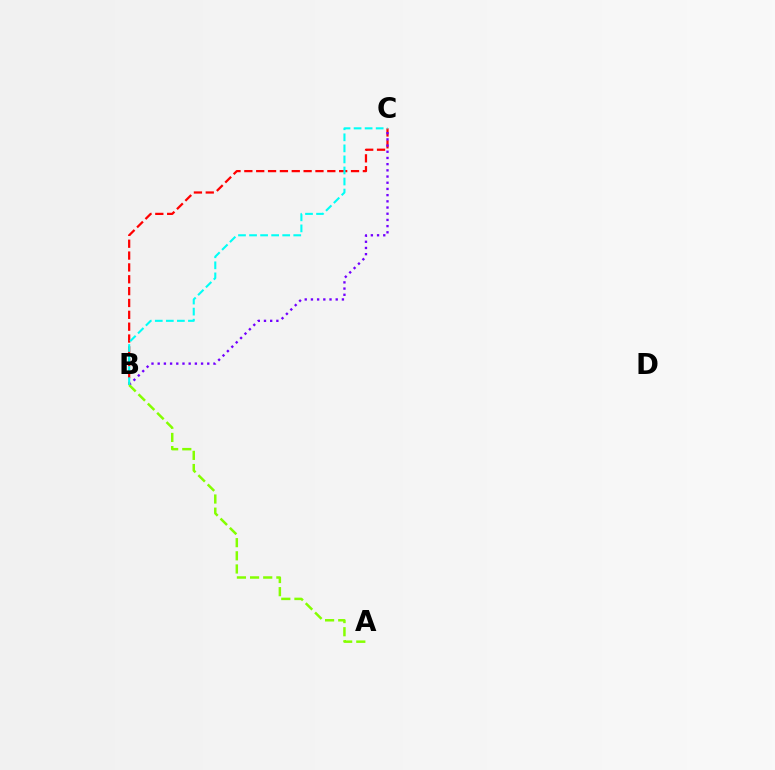{('B', 'C'): [{'color': '#ff0000', 'line_style': 'dashed', 'thickness': 1.61}, {'color': '#7200ff', 'line_style': 'dotted', 'thickness': 1.68}, {'color': '#00fff6', 'line_style': 'dashed', 'thickness': 1.5}], ('A', 'B'): [{'color': '#84ff00', 'line_style': 'dashed', 'thickness': 1.79}]}